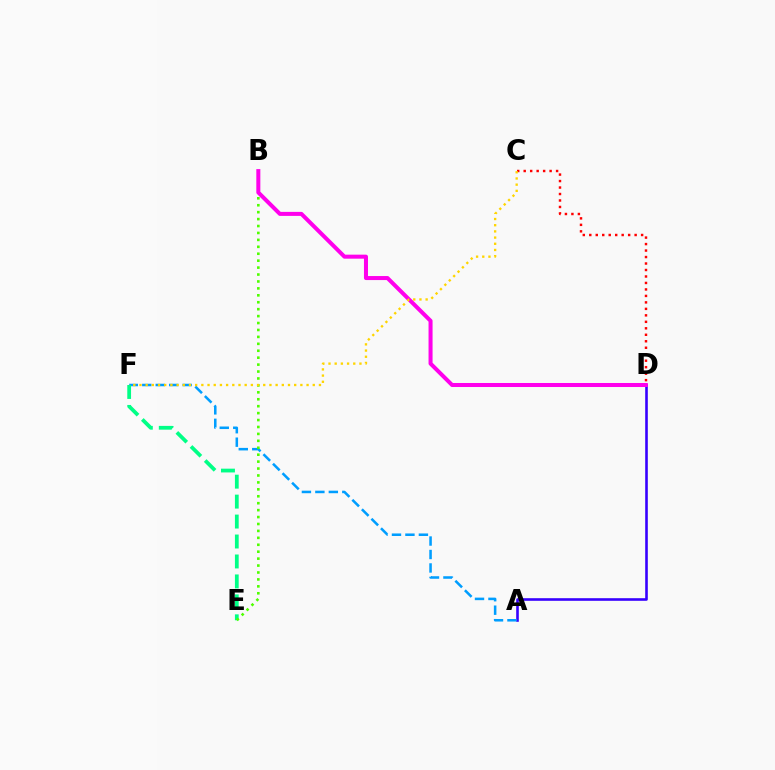{('A', 'D'): [{'color': '#3700ff', 'line_style': 'solid', 'thickness': 1.88}], ('A', 'F'): [{'color': '#009eff', 'line_style': 'dashed', 'thickness': 1.83}], ('E', 'F'): [{'color': '#00ff86', 'line_style': 'dashed', 'thickness': 2.71}], ('B', 'E'): [{'color': '#4fff00', 'line_style': 'dotted', 'thickness': 1.88}], ('C', 'D'): [{'color': '#ff0000', 'line_style': 'dotted', 'thickness': 1.76}], ('B', 'D'): [{'color': '#ff00ed', 'line_style': 'solid', 'thickness': 2.9}], ('C', 'F'): [{'color': '#ffd500', 'line_style': 'dotted', 'thickness': 1.68}]}